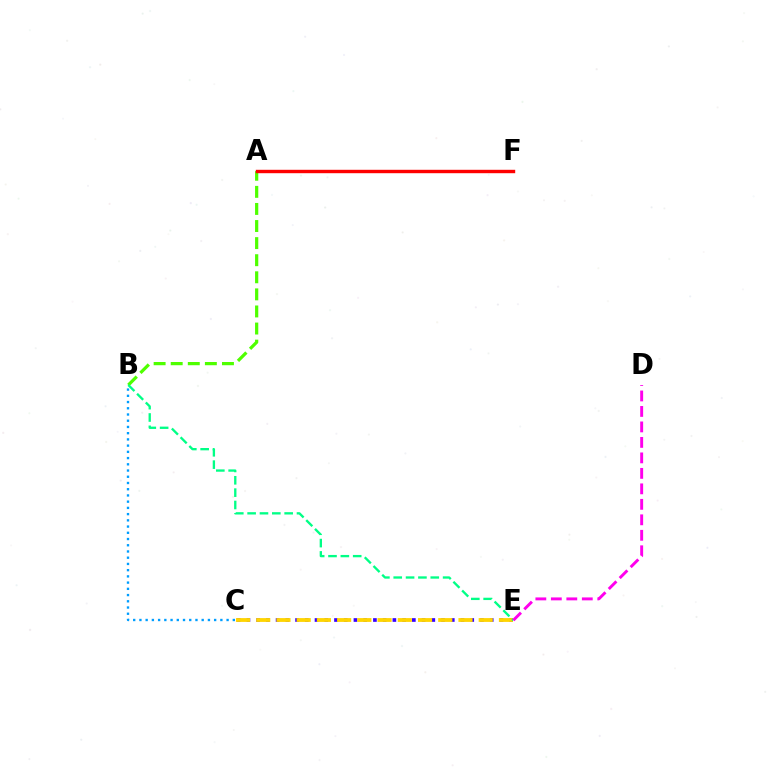{('A', 'B'): [{'color': '#4fff00', 'line_style': 'dashed', 'thickness': 2.32}], ('C', 'E'): [{'color': '#3700ff', 'line_style': 'dotted', 'thickness': 2.64}, {'color': '#ffd500', 'line_style': 'dashed', 'thickness': 2.75}], ('B', 'C'): [{'color': '#009eff', 'line_style': 'dotted', 'thickness': 1.69}], ('B', 'E'): [{'color': '#00ff86', 'line_style': 'dashed', 'thickness': 1.68}], ('A', 'F'): [{'color': '#ff0000', 'line_style': 'solid', 'thickness': 2.46}], ('D', 'E'): [{'color': '#ff00ed', 'line_style': 'dashed', 'thickness': 2.1}]}